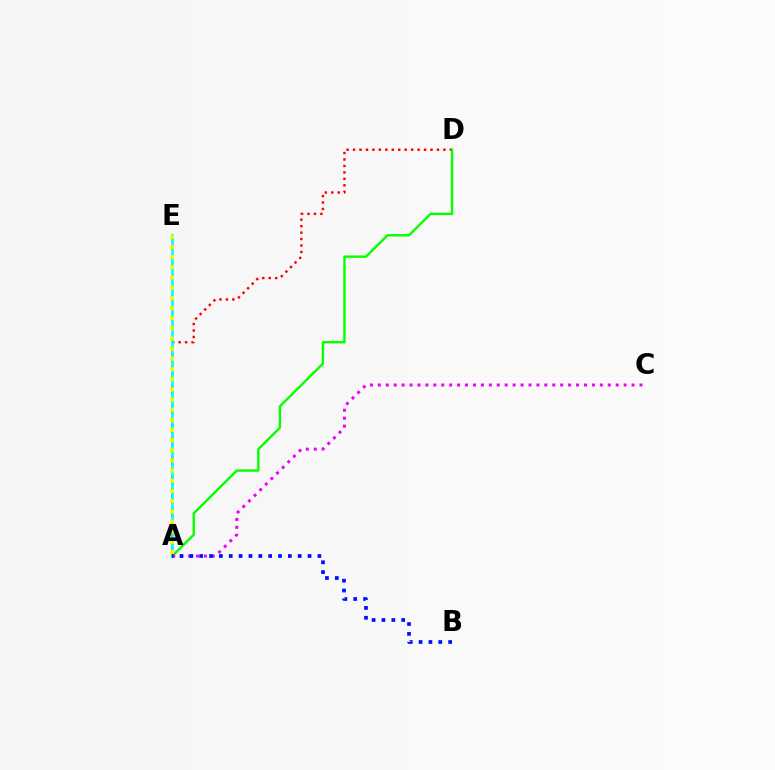{('A', 'D'): [{'color': '#ff0000', 'line_style': 'dotted', 'thickness': 1.75}, {'color': '#08ff00', 'line_style': 'solid', 'thickness': 1.73}], ('A', 'E'): [{'color': '#00fff6', 'line_style': 'solid', 'thickness': 1.91}, {'color': '#fcf500', 'line_style': 'dotted', 'thickness': 2.76}], ('A', 'C'): [{'color': '#ee00ff', 'line_style': 'dotted', 'thickness': 2.15}], ('A', 'B'): [{'color': '#0010ff', 'line_style': 'dotted', 'thickness': 2.68}]}